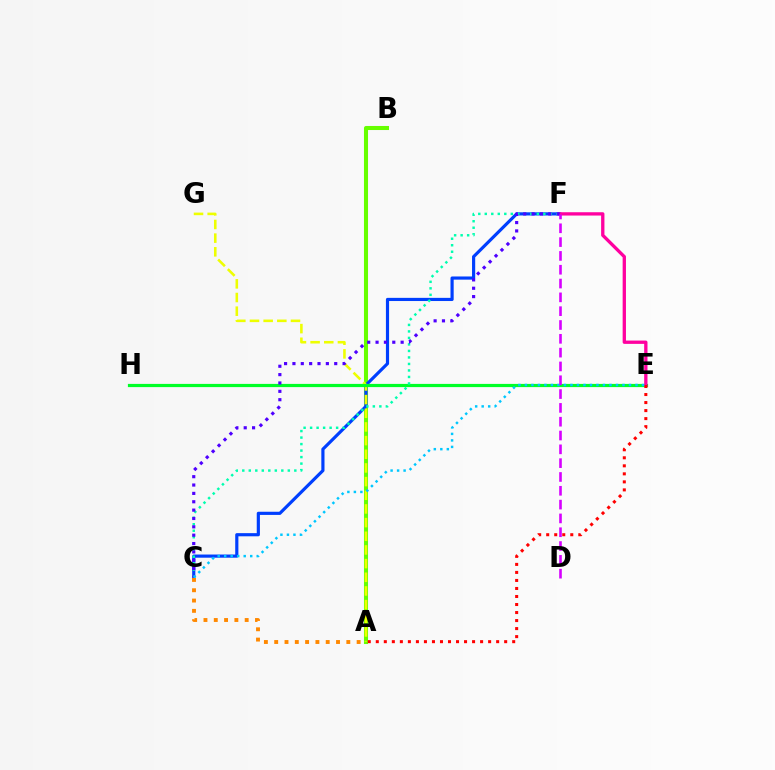{('A', 'B'): [{'color': '#66ff00', 'line_style': 'solid', 'thickness': 2.92}], ('C', 'F'): [{'color': '#003fff', 'line_style': 'solid', 'thickness': 2.28}, {'color': '#00ffaf', 'line_style': 'dotted', 'thickness': 1.77}, {'color': '#4f00ff', 'line_style': 'dotted', 'thickness': 2.27}], ('A', 'G'): [{'color': '#eeff00', 'line_style': 'dashed', 'thickness': 1.86}], ('E', 'H'): [{'color': '#00ff27', 'line_style': 'solid', 'thickness': 2.3}], ('E', 'F'): [{'color': '#ff00a0', 'line_style': 'solid', 'thickness': 2.38}], ('A', 'E'): [{'color': '#ff0000', 'line_style': 'dotted', 'thickness': 2.18}], ('C', 'E'): [{'color': '#00c7ff', 'line_style': 'dotted', 'thickness': 1.77}], ('A', 'C'): [{'color': '#ff8800', 'line_style': 'dotted', 'thickness': 2.8}], ('D', 'F'): [{'color': '#d600ff', 'line_style': 'dashed', 'thickness': 1.88}]}